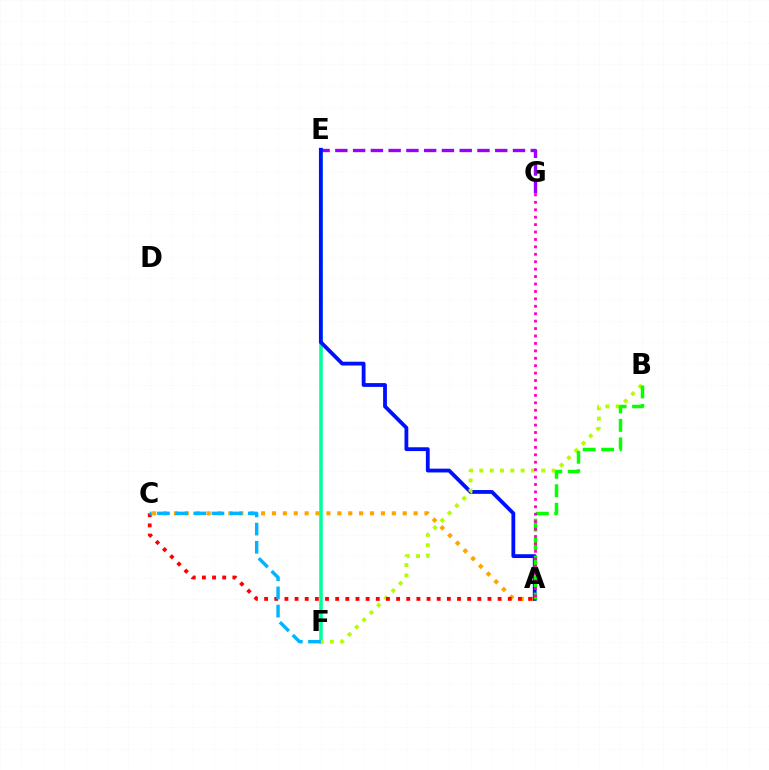{('E', 'F'): [{'color': '#00ff9d', 'line_style': 'solid', 'thickness': 2.53}], ('A', 'C'): [{'color': '#ffa500', 'line_style': 'dotted', 'thickness': 2.96}, {'color': '#ff0000', 'line_style': 'dotted', 'thickness': 2.76}], ('E', 'G'): [{'color': '#9b00ff', 'line_style': 'dashed', 'thickness': 2.41}], ('A', 'E'): [{'color': '#0010ff', 'line_style': 'solid', 'thickness': 2.74}], ('B', 'F'): [{'color': '#b3ff00', 'line_style': 'dotted', 'thickness': 2.8}], ('A', 'B'): [{'color': '#08ff00', 'line_style': 'dashed', 'thickness': 2.51}], ('A', 'G'): [{'color': '#ff00bd', 'line_style': 'dotted', 'thickness': 2.02}], ('C', 'F'): [{'color': '#00b5ff', 'line_style': 'dashed', 'thickness': 2.47}]}